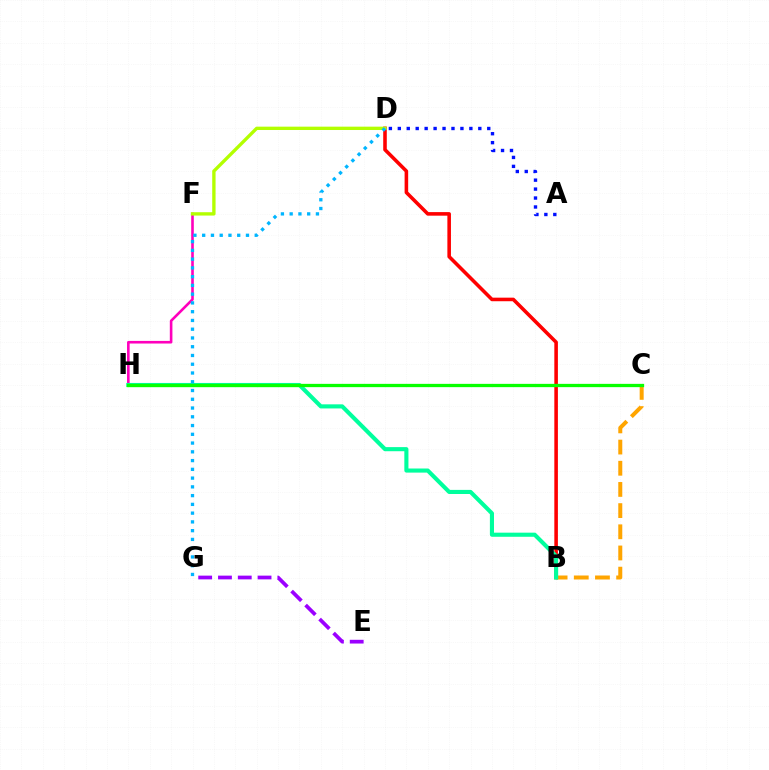{('B', 'D'): [{'color': '#ff0000', 'line_style': 'solid', 'thickness': 2.57}], ('F', 'H'): [{'color': '#ff00bd', 'line_style': 'solid', 'thickness': 1.88}], ('D', 'F'): [{'color': '#b3ff00', 'line_style': 'solid', 'thickness': 2.41}], ('E', 'G'): [{'color': '#9b00ff', 'line_style': 'dashed', 'thickness': 2.69}], ('B', 'C'): [{'color': '#ffa500', 'line_style': 'dashed', 'thickness': 2.88}], ('B', 'H'): [{'color': '#00ff9d', 'line_style': 'solid', 'thickness': 2.96}], ('D', 'G'): [{'color': '#00b5ff', 'line_style': 'dotted', 'thickness': 2.38}], ('C', 'H'): [{'color': '#08ff00', 'line_style': 'solid', 'thickness': 2.37}], ('A', 'D'): [{'color': '#0010ff', 'line_style': 'dotted', 'thickness': 2.43}]}